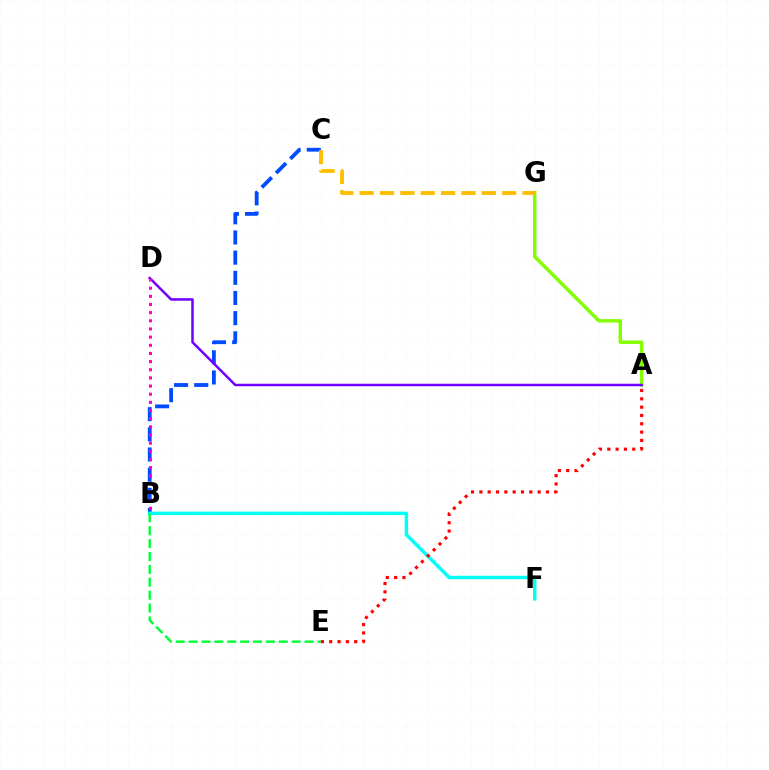{('B', 'C'): [{'color': '#004bff', 'line_style': 'dashed', 'thickness': 2.74}], ('A', 'G'): [{'color': '#84ff00', 'line_style': 'solid', 'thickness': 2.49}], ('B', 'F'): [{'color': '#00fff6', 'line_style': 'solid', 'thickness': 2.47}], ('A', 'D'): [{'color': '#7200ff', 'line_style': 'solid', 'thickness': 1.8}], ('B', 'E'): [{'color': '#00ff39', 'line_style': 'dashed', 'thickness': 1.75}], ('C', 'G'): [{'color': '#ffbd00', 'line_style': 'dashed', 'thickness': 2.77}], ('A', 'E'): [{'color': '#ff0000', 'line_style': 'dotted', 'thickness': 2.26}], ('B', 'D'): [{'color': '#ff00cf', 'line_style': 'dotted', 'thickness': 2.22}]}